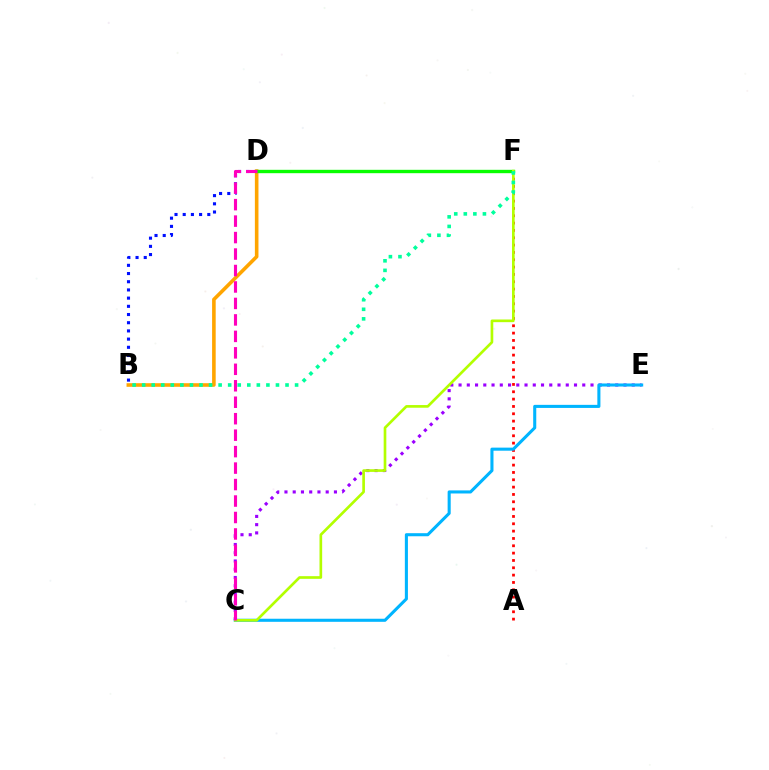{('C', 'E'): [{'color': '#9b00ff', 'line_style': 'dotted', 'thickness': 2.24}, {'color': '#00b5ff', 'line_style': 'solid', 'thickness': 2.21}], ('B', 'D'): [{'color': '#0010ff', 'line_style': 'dotted', 'thickness': 2.23}, {'color': '#ffa500', 'line_style': 'solid', 'thickness': 2.59}], ('A', 'F'): [{'color': '#ff0000', 'line_style': 'dotted', 'thickness': 1.99}], ('D', 'F'): [{'color': '#08ff00', 'line_style': 'solid', 'thickness': 2.42}], ('C', 'F'): [{'color': '#b3ff00', 'line_style': 'solid', 'thickness': 1.92}], ('B', 'F'): [{'color': '#00ff9d', 'line_style': 'dotted', 'thickness': 2.6}], ('C', 'D'): [{'color': '#ff00bd', 'line_style': 'dashed', 'thickness': 2.24}]}